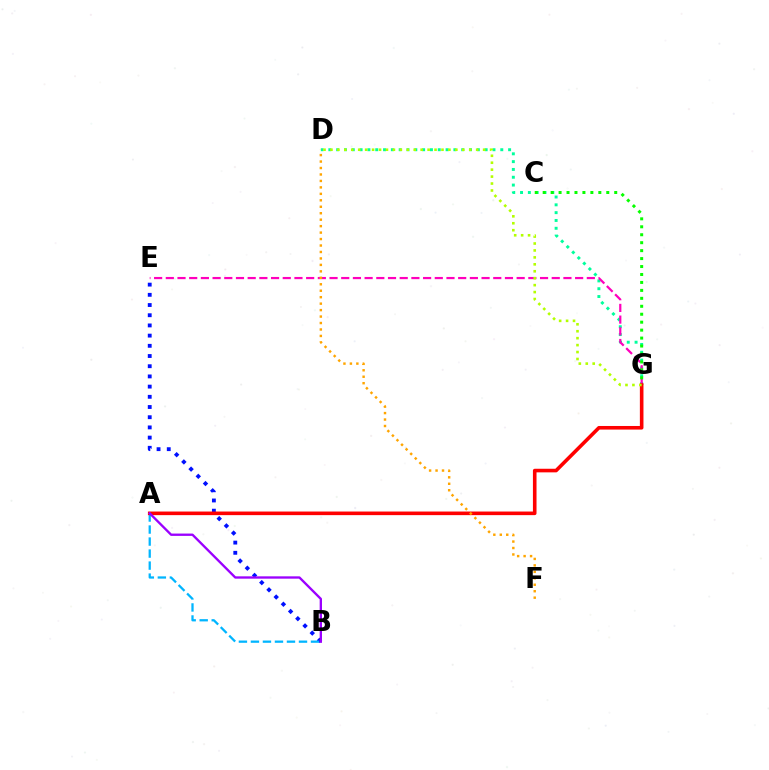{('D', 'G'): [{'color': '#00ff9d', 'line_style': 'dotted', 'thickness': 2.12}, {'color': '#b3ff00', 'line_style': 'dotted', 'thickness': 1.89}], ('E', 'G'): [{'color': '#ff00bd', 'line_style': 'dashed', 'thickness': 1.59}], ('B', 'E'): [{'color': '#0010ff', 'line_style': 'dotted', 'thickness': 2.77}], ('A', 'B'): [{'color': '#00b5ff', 'line_style': 'dashed', 'thickness': 1.63}, {'color': '#9b00ff', 'line_style': 'solid', 'thickness': 1.68}], ('C', 'G'): [{'color': '#08ff00', 'line_style': 'dotted', 'thickness': 2.16}], ('A', 'G'): [{'color': '#ff0000', 'line_style': 'solid', 'thickness': 2.59}], ('D', 'F'): [{'color': '#ffa500', 'line_style': 'dotted', 'thickness': 1.75}]}